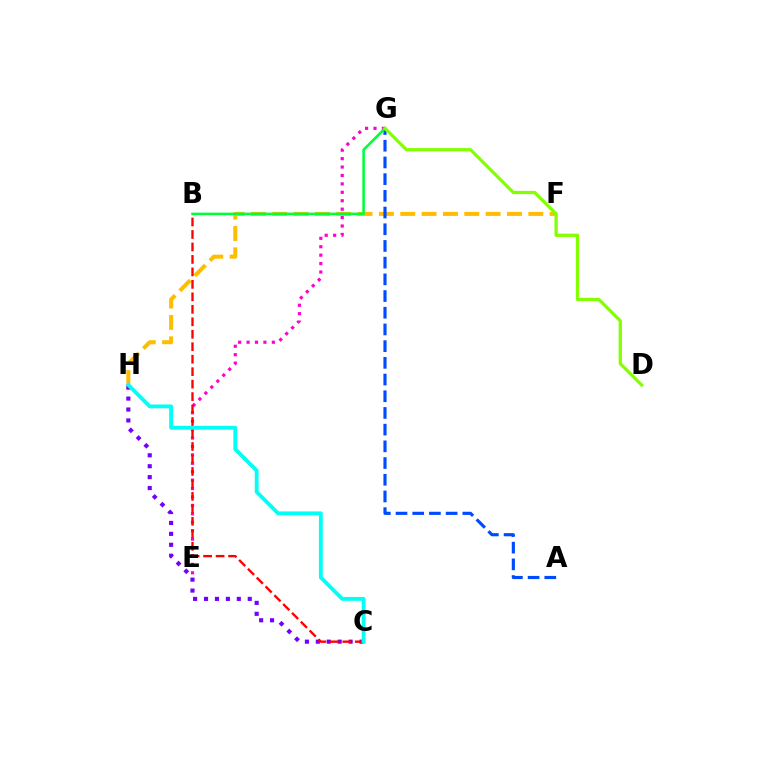{('E', 'G'): [{'color': '#ff00cf', 'line_style': 'dotted', 'thickness': 2.29}], ('F', 'H'): [{'color': '#ffbd00', 'line_style': 'dashed', 'thickness': 2.9}], ('C', 'H'): [{'color': '#7200ff', 'line_style': 'dotted', 'thickness': 2.97}, {'color': '#00fff6', 'line_style': 'solid', 'thickness': 2.77}], ('A', 'G'): [{'color': '#004bff', 'line_style': 'dashed', 'thickness': 2.27}], ('B', 'C'): [{'color': '#ff0000', 'line_style': 'dashed', 'thickness': 1.69}], ('B', 'G'): [{'color': '#00ff39', 'line_style': 'solid', 'thickness': 1.85}], ('D', 'G'): [{'color': '#84ff00', 'line_style': 'solid', 'thickness': 2.35}]}